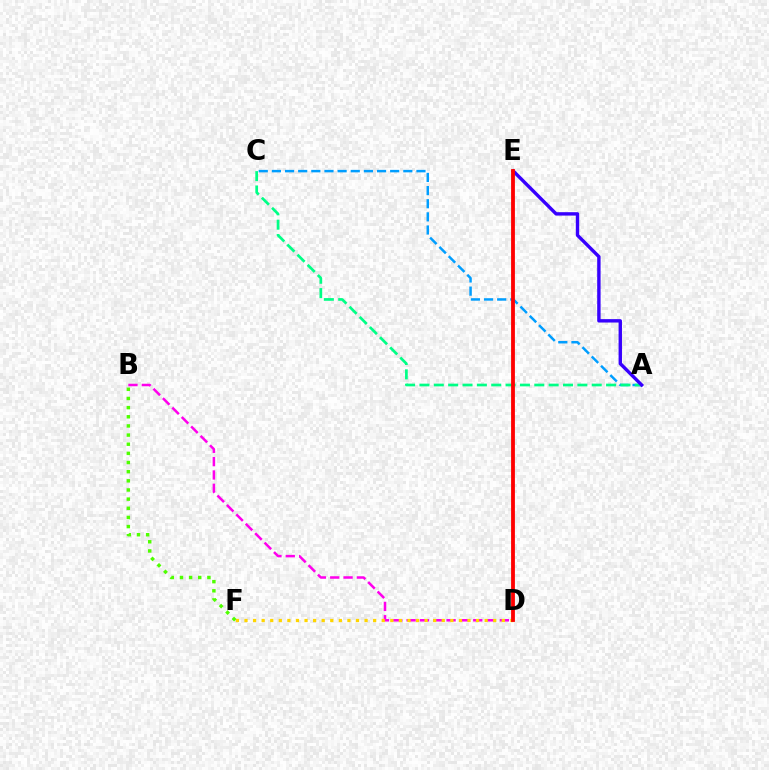{('A', 'C'): [{'color': '#009eff', 'line_style': 'dashed', 'thickness': 1.79}, {'color': '#00ff86', 'line_style': 'dashed', 'thickness': 1.95}], ('B', 'D'): [{'color': '#ff00ed', 'line_style': 'dashed', 'thickness': 1.81}], ('A', 'E'): [{'color': '#3700ff', 'line_style': 'solid', 'thickness': 2.44}], ('D', 'F'): [{'color': '#ffd500', 'line_style': 'dotted', 'thickness': 2.33}], ('D', 'E'): [{'color': '#ff0000', 'line_style': 'solid', 'thickness': 2.75}], ('B', 'F'): [{'color': '#4fff00', 'line_style': 'dotted', 'thickness': 2.49}]}